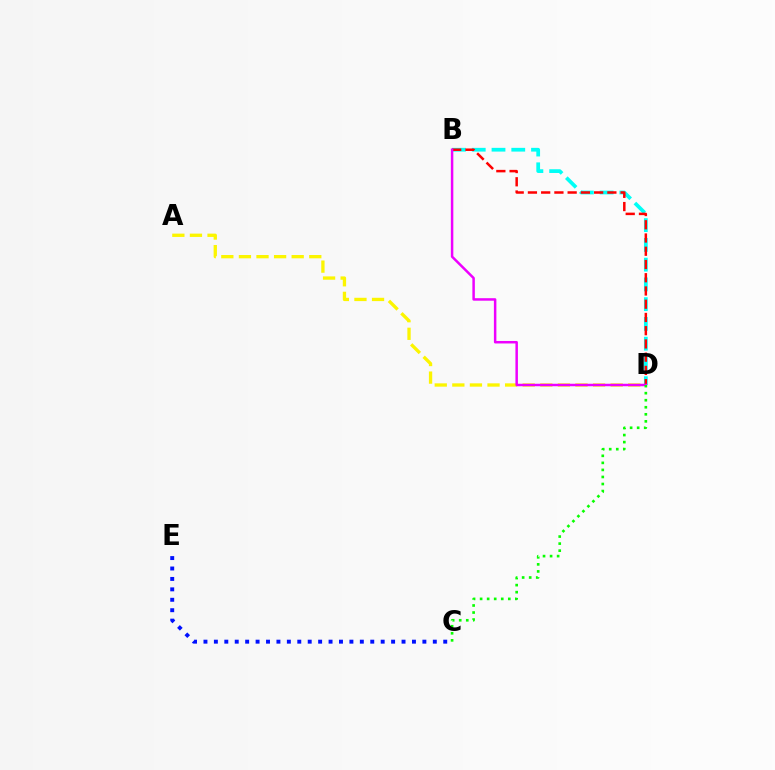{('A', 'D'): [{'color': '#fcf500', 'line_style': 'dashed', 'thickness': 2.39}], ('B', 'D'): [{'color': '#00fff6', 'line_style': 'dashed', 'thickness': 2.68}, {'color': '#ff0000', 'line_style': 'dashed', 'thickness': 1.8}, {'color': '#ee00ff', 'line_style': 'solid', 'thickness': 1.79}], ('C', 'E'): [{'color': '#0010ff', 'line_style': 'dotted', 'thickness': 2.83}], ('C', 'D'): [{'color': '#08ff00', 'line_style': 'dotted', 'thickness': 1.91}]}